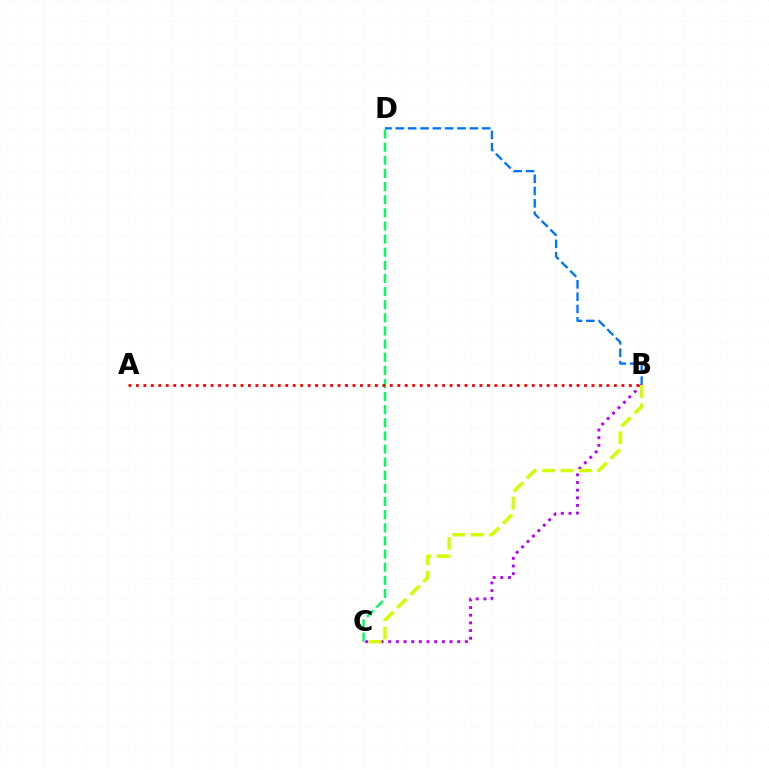{('C', 'D'): [{'color': '#00ff5c', 'line_style': 'dashed', 'thickness': 1.78}], ('B', 'C'): [{'color': '#b900ff', 'line_style': 'dotted', 'thickness': 2.08}, {'color': '#d1ff00', 'line_style': 'dashed', 'thickness': 2.5}], ('A', 'B'): [{'color': '#ff0000', 'line_style': 'dotted', 'thickness': 2.03}], ('B', 'D'): [{'color': '#0074ff', 'line_style': 'dashed', 'thickness': 1.68}]}